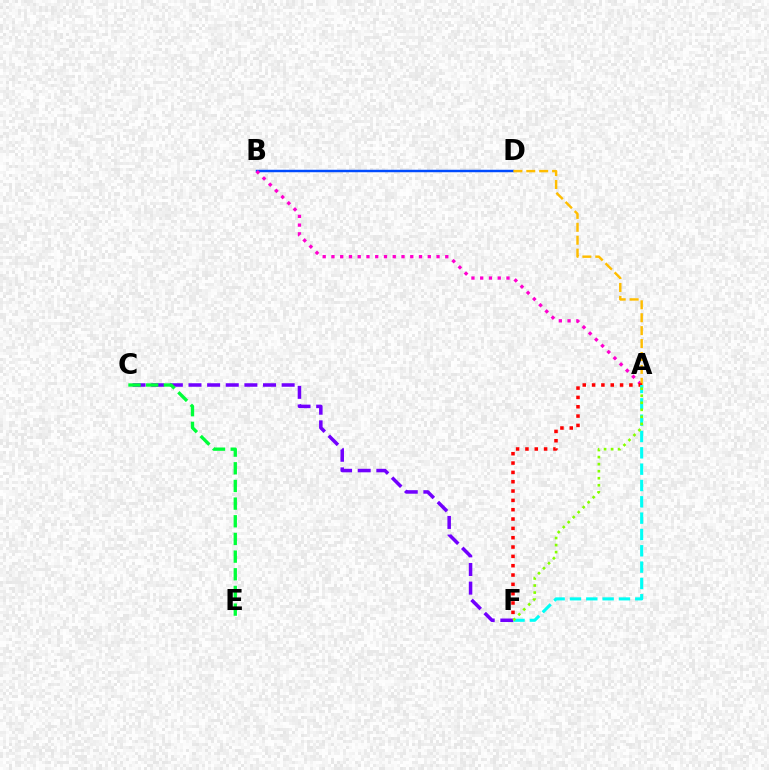{('B', 'D'): [{'color': '#004bff', 'line_style': 'solid', 'thickness': 1.77}], ('C', 'F'): [{'color': '#7200ff', 'line_style': 'dashed', 'thickness': 2.53}], ('C', 'E'): [{'color': '#00ff39', 'line_style': 'dashed', 'thickness': 2.4}], ('A', 'B'): [{'color': '#ff00cf', 'line_style': 'dotted', 'thickness': 2.38}], ('A', 'D'): [{'color': '#ffbd00', 'line_style': 'dashed', 'thickness': 1.75}], ('A', 'F'): [{'color': '#ff0000', 'line_style': 'dotted', 'thickness': 2.54}, {'color': '#00fff6', 'line_style': 'dashed', 'thickness': 2.22}, {'color': '#84ff00', 'line_style': 'dotted', 'thickness': 1.91}]}